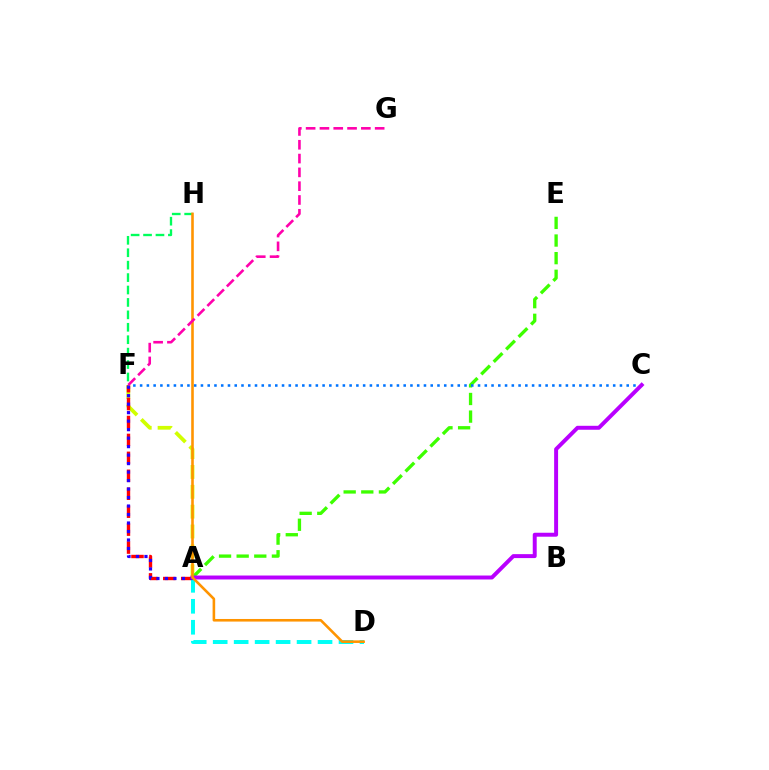{('A', 'F'): [{'color': '#d1ff00', 'line_style': 'dashed', 'thickness': 2.7}, {'color': '#ff0000', 'line_style': 'dashed', 'thickness': 2.44}, {'color': '#2500ff', 'line_style': 'dotted', 'thickness': 2.31}], ('A', 'E'): [{'color': '#3dff00', 'line_style': 'dashed', 'thickness': 2.39}], ('A', 'D'): [{'color': '#00fff6', 'line_style': 'dashed', 'thickness': 2.85}], ('F', 'H'): [{'color': '#00ff5c', 'line_style': 'dashed', 'thickness': 1.69}], ('C', 'F'): [{'color': '#0074ff', 'line_style': 'dotted', 'thickness': 1.84}], ('A', 'C'): [{'color': '#b900ff', 'line_style': 'solid', 'thickness': 2.84}], ('D', 'H'): [{'color': '#ff9400', 'line_style': 'solid', 'thickness': 1.87}], ('F', 'G'): [{'color': '#ff00ac', 'line_style': 'dashed', 'thickness': 1.88}]}